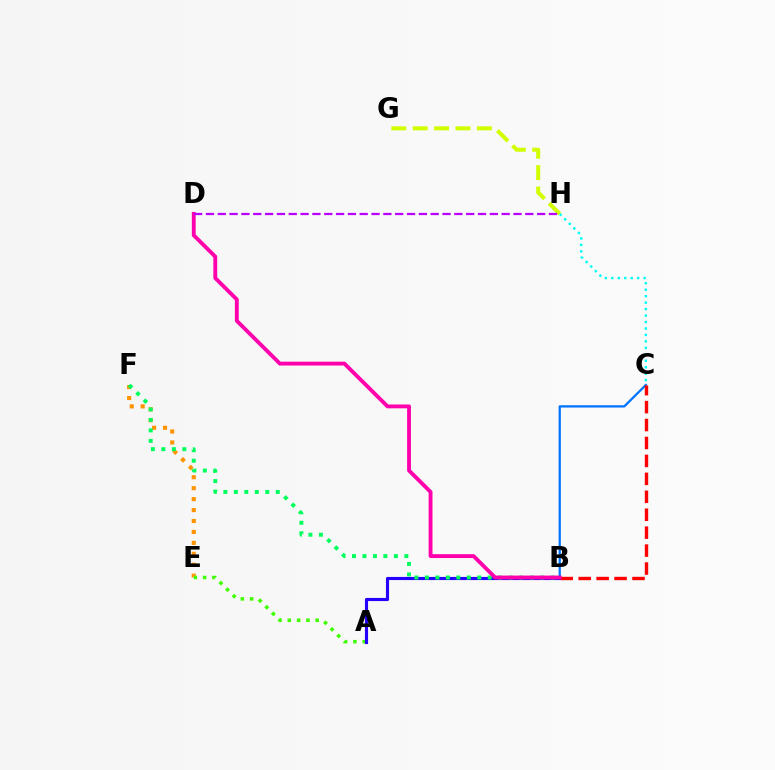{('B', 'C'): [{'color': '#0074ff', 'line_style': 'solid', 'thickness': 1.63}, {'color': '#ff0000', 'line_style': 'dashed', 'thickness': 2.44}], ('E', 'F'): [{'color': '#ff9400', 'line_style': 'dotted', 'thickness': 2.97}], ('C', 'H'): [{'color': '#00fff6', 'line_style': 'dotted', 'thickness': 1.75}], ('A', 'E'): [{'color': '#3dff00', 'line_style': 'dotted', 'thickness': 2.53}], ('A', 'B'): [{'color': '#2500ff', 'line_style': 'solid', 'thickness': 2.26}], ('B', 'F'): [{'color': '#00ff5c', 'line_style': 'dotted', 'thickness': 2.85}], ('G', 'H'): [{'color': '#d1ff00', 'line_style': 'dashed', 'thickness': 2.91}], ('B', 'D'): [{'color': '#ff00ac', 'line_style': 'solid', 'thickness': 2.77}], ('D', 'H'): [{'color': '#b900ff', 'line_style': 'dashed', 'thickness': 1.61}]}